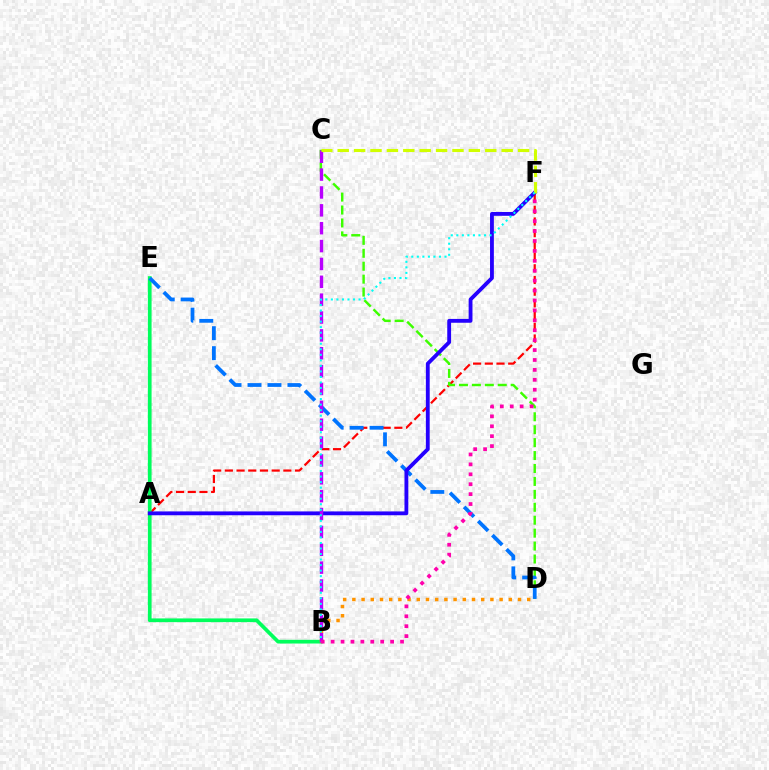{('A', 'F'): [{'color': '#ff0000', 'line_style': 'dashed', 'thickness': 1.59}, {'color': '#2500ff', 'line_style': 'solid', 'thickness': 2.76}], ('C', 'D'): [{'color': '#3dff00', 'line_style': 'dashed', 'thickness': 1.76}], ('B', 'E'): [{'color': '#00ff5c', 'line_style': 'solid', 'thickness': 2.68}], ('D', 'E'): [{'color': '#0074ff', 'line_style': 'dashed', 'thickness': 2.71}], ('B', 'D'): [{'color': '#ff9400', 'line_style': 'dotted', 'thickness': 2.5}], ('B', 'C'): [{'color': '#b900ff', 'line_style': 'dashed', 'thickness': 2.43}], ('B', 'F'): [{'color': '#ff00ac', 'line_style': 'dotted', 'thickness': 2.69}, {'color': '#00fff6', 'line_style': 'dotted', 'thickness': 1.5}], ('C', 'F'): [{'color': '#d1ff00', 'line_style': 'dashed', 'thickness': 2.23}]}